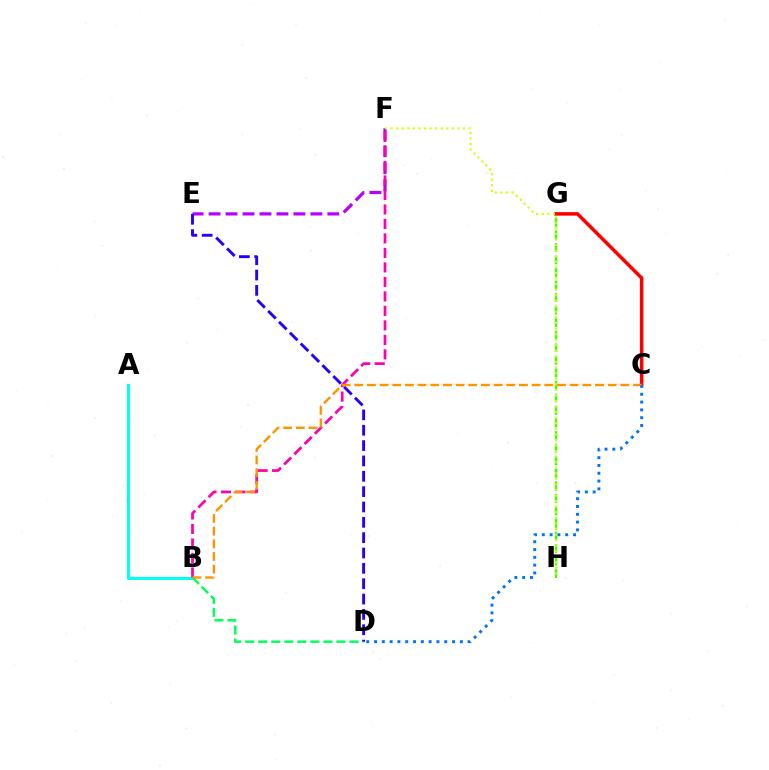{('A', 'B'): [{'color': '#00fff6', 'line_style': 'solid', 'thickness': 2.19}], ('G', 'H'): [{'color': '#3dff00', 'line_style': 'dashed', 'thickness': 1.7}], ('C', 'G'): [{'color': '#ff0000', 'line_style': 'solid', 'thickness': 2.53}], ('E', 'F'): [{'color': '#b900ff', 'line_style': 'dashed', 'thickness': 2.31}], ('B', 'F'): [{'color': '#ff00ac', 'line_style': 'dashed', 'thickness': 1.97}], ('B', 'D'): [{'color': '#00ff5c', 'line_style': 'dashed', 'thickness': 1.77}], ('F', 'H'): [{'color': '#d1ff00', 'line_style': 'dotted', 'thickness': 1.51}], ('B', 'C'): [{'color': '#ff9400', 'line_style': 'dashed', 'thickness': 1.72}], ('D', 'E'): [{'color': '#2500ff', 'line_style': 'dashed', 'thickness': 2.08}], ('C', 'D'): [{'color': '#0074ff', 'line_style': 'dotted', 'thickness': 2.12}]}